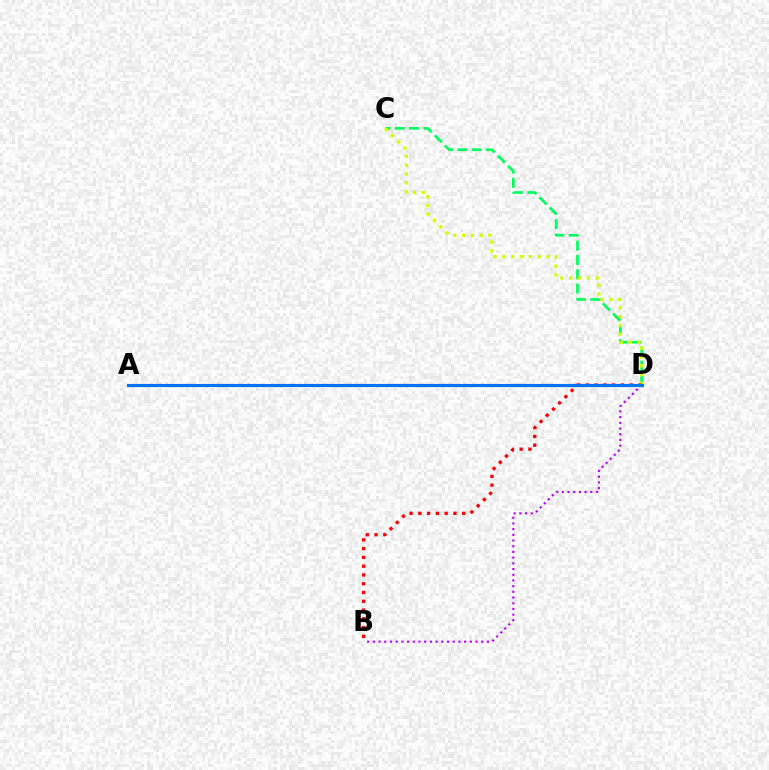{('C', 'D'): [{'color': '#00ff5c', 'line_style': 'dashed', 'thickness': 1.94}, {'color': '#d1ff00', 'line_style': 'dotted', 'thickness': 2.4}], ('B', 'D'): [{'color': '#b900ff', 'line_style': 'dotted', 'thickness': 1.55}, {'color': '#ff0000', 'line_style': 'dotted', 'thickness': 2.38}], ('A', 'D'): [{'color': '#0074ff', 'line_style': 'solid', 'thickness': 2.27}]}